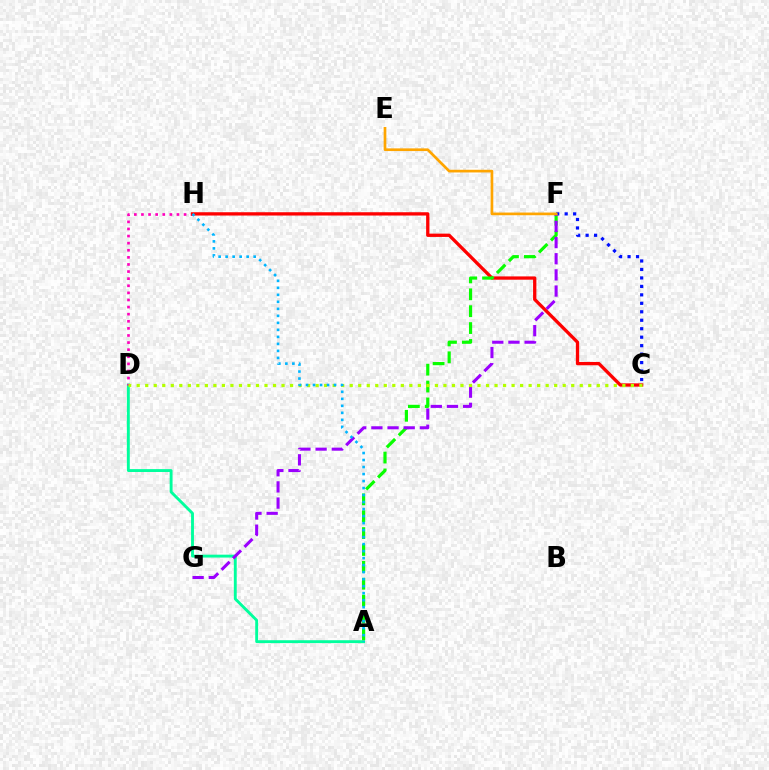{('C', 'F'): [{'color': '#0010ff', 'line_style': 'dotted', 'thickness': 2.3}], ('A', 'D'): [{'color': '#00ff9d', 'line_style': 'solid', 'thickness': 2.08}], ('D', 'H'): [{'color': '#ff00bd', 'line_style': 'dotted', 'thickness': 1.93}], ('C', 'H'): [{'color': '#ff0000', 'line_style': 'solid', 'thickness': 2.37}], ('A', 'F'): [{'color': '#08ff00', 'line_style': 'dashed', 'thickness': 2.29}], ('F', 'G'): [{'color': '#9b00ff', 'line_style': 'dashed', 'thickness': 2.2}], ('C', 'D'): [{'color': '#b3ff00', 'line_style': 'dotted', 'thickness': 2.31}], ('E', 'F'): [{'color': '#ffa500', 'line_style': 'solid', 'thickness': 1.93}], ('A', 'H'): [{'color': '#00b5ff', 'line_style': 'dotted', 'thickness': 1.9}]}